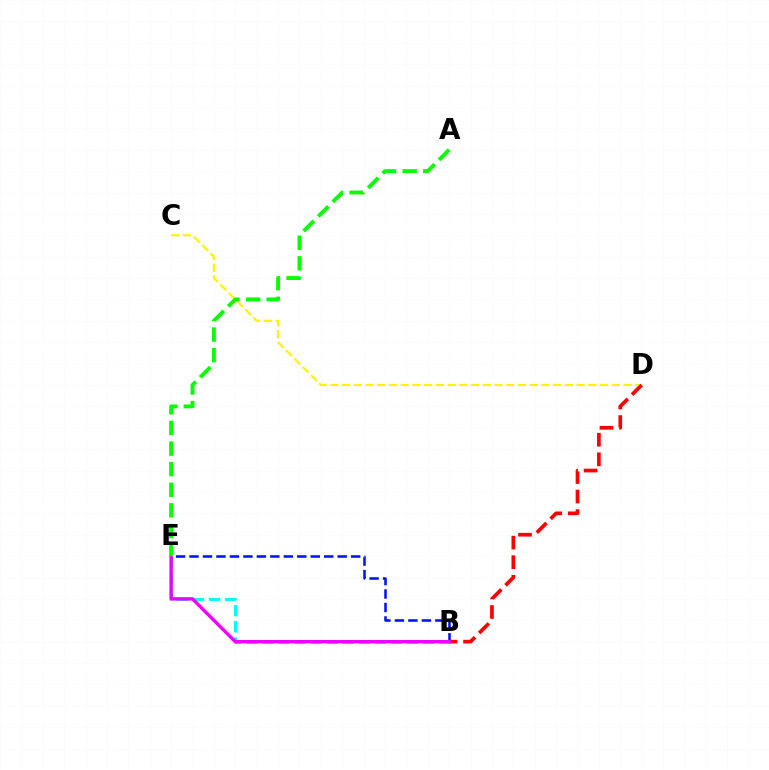{('C', 'D'): [{'color': '#fcf500', 'line_style': 'dashed', 'thickness': 1.59}], ('B', 'E'): [{'color': '#0010ff', 'line_style': 'dashed', 'thickness': 1.83}, {'color': '#00fff6', 'line_style': 'dashed', 'thickness': 2.19}, {'color': '#ee00ff', 'line_style': 'solid', 'thickness': 2.44}], ('B', 'D'): [{'color': '#ff0000', 'line_style': 'dashed', 'thickness': 2.66}], ('A', 'E'): [{'color': '#08ff00', 'line_style': 'dashed', 'thickness': 2.8}]}